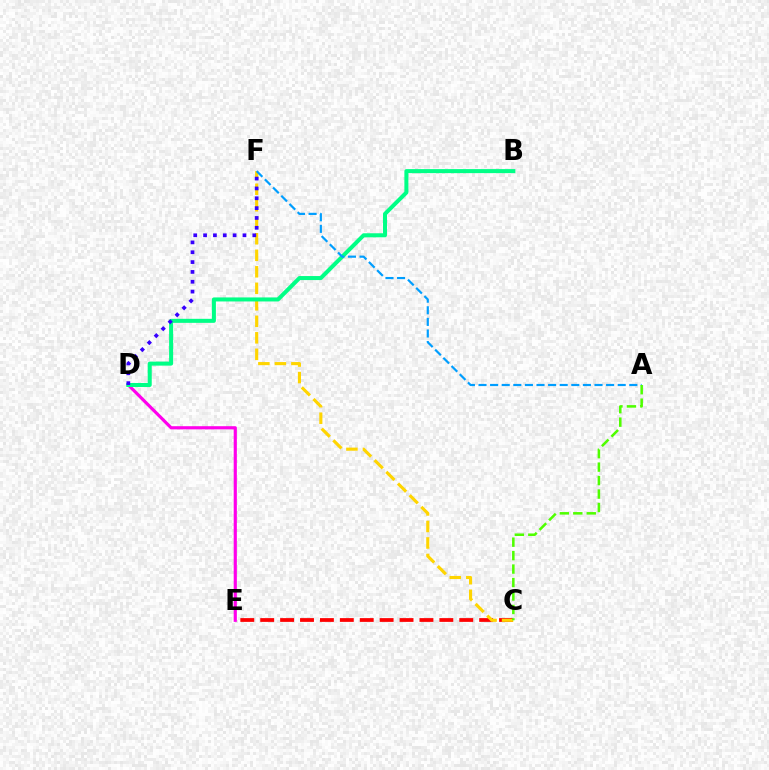{('C', 'E'): [{'color': '#ff0000', 'line_style': 'dashed', 'thickness': 2.7}], ('D', 'E'): [{'color': '#ff00ed', 'line_style': 'solid', 'thickness': 2.28}], ('C', 'F'): [{'color': '#ffd500', 'line_style': 'dashed', 'thickness': 2.24}], ('B', 'D'): [{'color': '#00ff86', 'line_style': 'solid', 'thickness': 2.9}], ('D', 'F'): [{'color': '#3700ff', 'line_style': 'dotted', 'thickness': 2.67}], ('A', 'F'): [{'color': '#009eff', 'line_style': 'dashed', 'thickness': 1.58}], ('A', 'C'): [{'color': '#4fff00', 'line_style': 'dashed', 'thickness': 1.83}]}